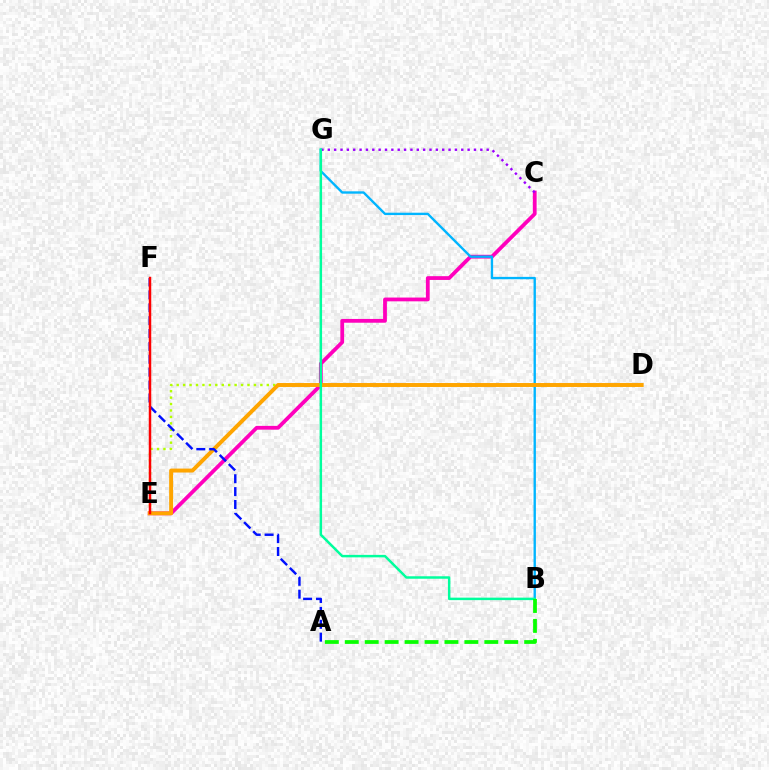{('C', 'E'): [{'color': '#ff00bd', 'line_style': 'solid', 'thickness': 2.72}], ('C', 'G'): [{'color': '#9b00ff', 'line_style': 'dotted', 'thickness': 1.73}], ('B', 'G'): [{'color': '#00b5ff', 'line_style': 'solid', 'thickness': 1.7}, {'color': '#00ff9d', 'line_style': 'solid', 'thickness': 1.78}], ('D', 'E'): [{'color': '#b3ff00', 'line_style': 'dotted', 'thickness': 1.75}, {'color': '#ffa500', 'line_style': 'solid', 'thickness': 2.84}], ('A', 'F'): [{'color': '#0010ff', 'line_style': 'dashed', 'thickness': 1.75}], ('A', 'B'): [{'color': '#08ff00', 'line_style': 'dashed', 'thickness': 2.71}], ('E', 'F'): [{'color': '#ff0000', 'line_style': 'solid', 'thickness': 1.78}]}